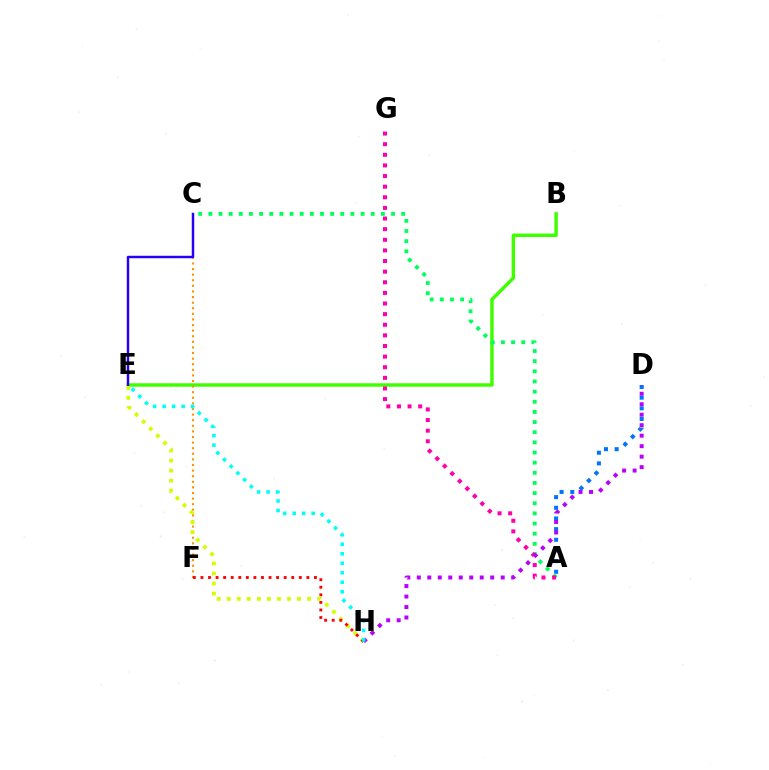{('B', 'E'): [{'color': '#3dff00', 'line_style': 'solid', 'thickness': 2.47}], ('A', 'D'): [{'color': '#0074ff', 'line_style': 'dotted', 'thickness': 2.9}], ('C', 'F'): [{'color': '#ff9400', 'line_style': 'dotted', 'thickness': 1.52}], ('C', 'E'): [{'color': '#2500ff', 'line_style': 'solid', 'thickness': 1.76}], ('A', 'C'): [{'color': '#00ff5c', 'line_style': 'dotted', 'thickness': 2.76}], ('E', 'H'): [{'color': '#d1ff00', 'line_style': 'dotted', 'thickness': 2.73}, {'color': '#00fff6', 'line_style': 'dotted', 'thickness': 2.58}], ('A', 'G'): [{'color': '#ff00ac', 'line_style': 'dotted', 'thickness': 2.89}], ('F', 'H'): [{'color': '#ff0000', 'line_style': 'dotted', 'thickness': 2.06}], ('D', 'H'): [{'color': '#b900ff', 'line_style': 'dotted', 'thickness': 2.85}]}